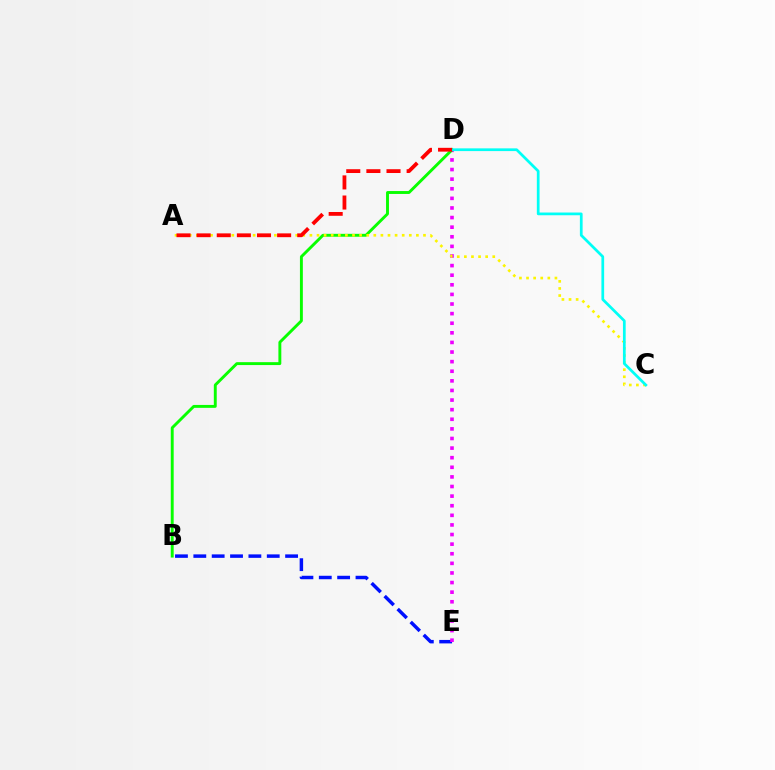{('B', 'E'): [{'color': '#0010ff', 'line_style': 'dashed', 'thickness': 2.49}], ('D', 'E'): [{'color': '#ee00ff', 'line_style': 'dotted', 'thickness': 2.61}], ('B', 'D'): [{'color': '#08ff00', 'line_style': 'solid', 'thickness': 2.09}], ('A', 'C'): [{'color': '#fcf500', 'line_style': 'dotted', 'thickness': 1.93}], ('C', 'D'): [{'color': '#00fff6', 'line_style': 'solid', 'thickness': 1.96}], ('A', 'D'): [{'color': '#ff0000', 'line_style': 'dashed', 'thickness': 2.73}]}